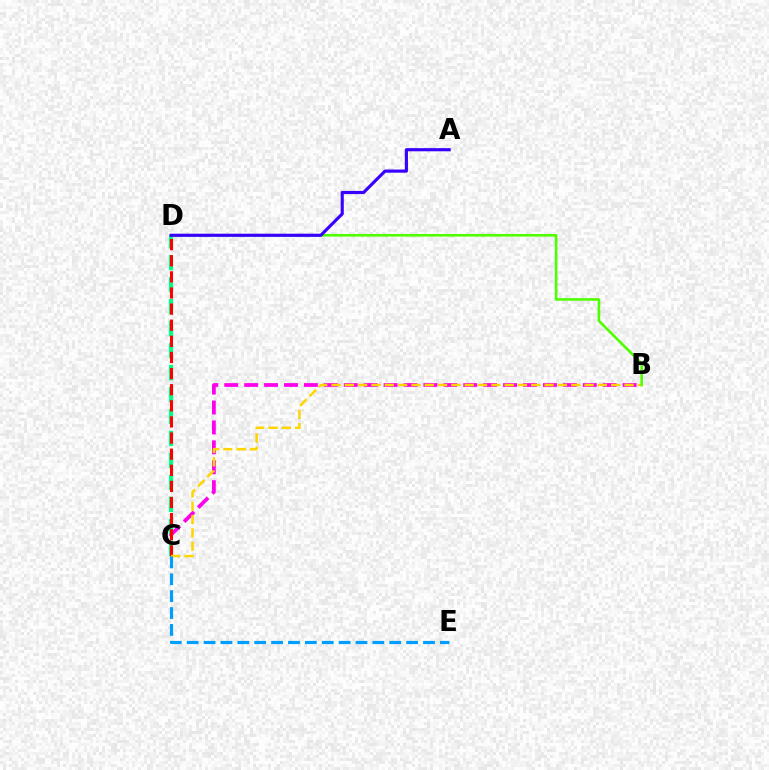{('B', 'C'): [{'color': '#ff00ed', 'line_style': 'dashed', 'thickness': 2.71}, {'color': '#ffd500', 'line_style': 'dashed', 'thickness': 1.81}], ('C', 'D'): [{'color': '#00ff86', 'line_style': 'dashed', 'thickness': 2.99}, {'color': '#ff0000', 'line_style': 'dashed', 'thickness': 2.19}], ('B', 'D'): [{'color': '#4fff00', 'line_style': 'solid', 'thickness': 1.88}], ('A', 'D'): [{'color': '#3700ff', 'line_style': 'solid', 'thickness': 2.26}], ('C', 'E'): [{'color': '#009eff', 'line_style': 'dashed', 'thickness': 2.29}]}